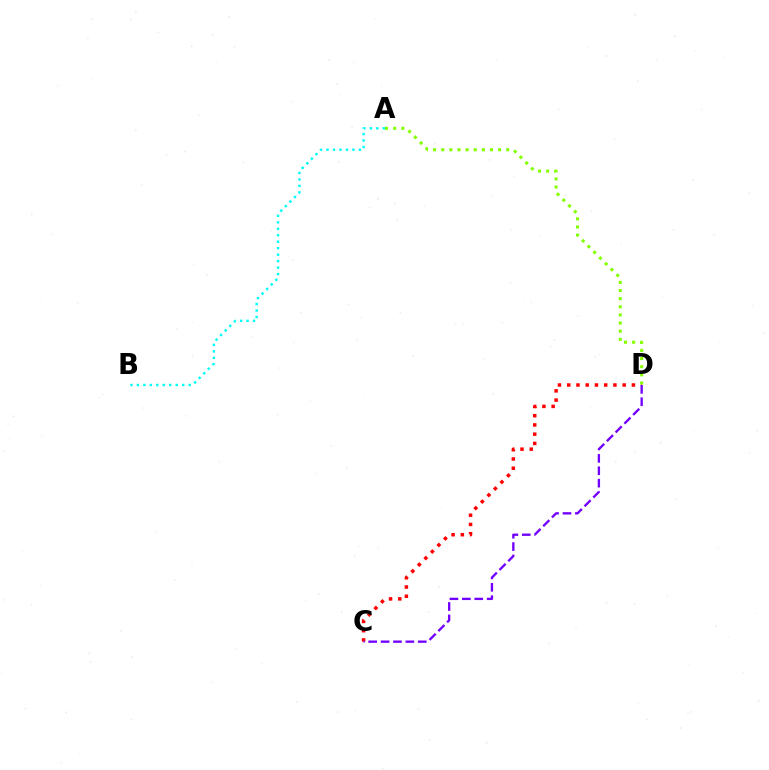{('A', 'B'): [{'color': '#00fff6', 'line_style': 'dotted', 'thickness': 1.76}], ('C', 'D'): [{'color': '#ff0000', 'line_style': 'dotted', 'thickness': 2.51}, {'color': '#7200ff', 'line_style': 'dashed', 'thickness': 1.68}], ('A', 'D'): [{'color': '#84ff00', 'line_style': 'dotted', 'thickness': 2.21}]}